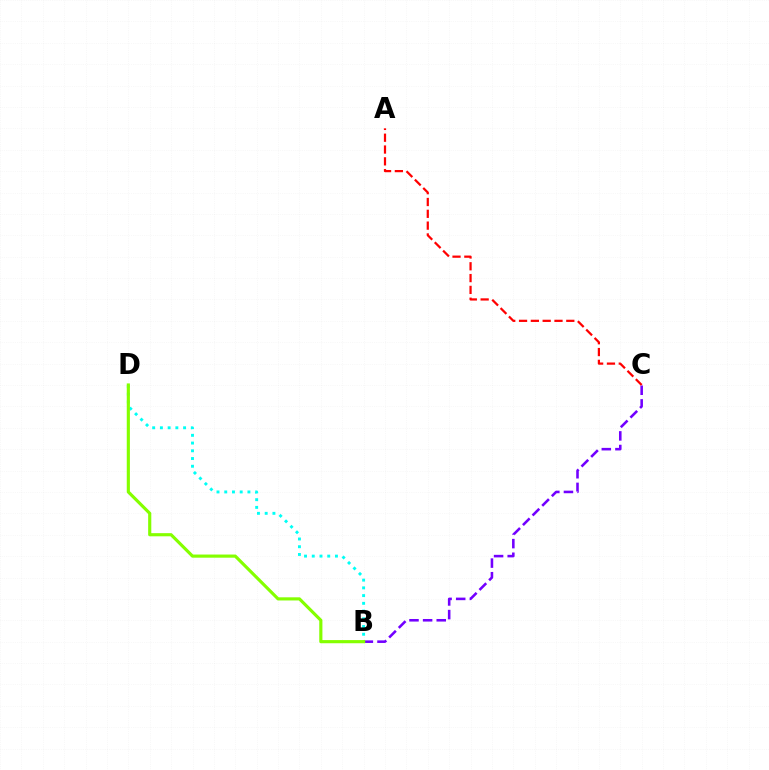{('B', 'D'): [{'color': '#00fff6', 'line_style': 'dotted', 'thickness': 2.1}, {'color': '#84ff00', 'line_style': 'solid', 'thickness': 2.27}], ('B', 'C'): [{'color': '#7200ff', 'line_style': 'dashed', 'thickness': 1.85}], ('A', 'C'): [{'color': '#ff0000', 'line_style': 'dashed', 'thickness': 1.61}]}